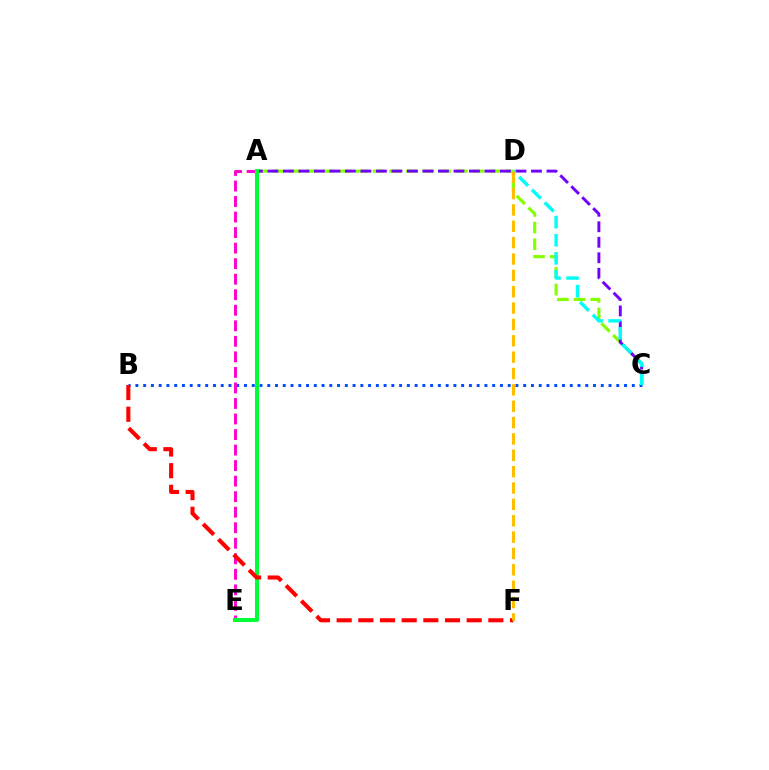{('A', 'C'): [{'color': '#84ff00', 'line_style': 'dashed', 'thickness': 2.27}, {'color': '#7200ff', 'line_style': 'dashed', 'thickness': 2.11}], ('B', 'C'): [{'color': '#004bff', 'line_style': 'dotted', 'thickness': 2.11}], ('C', 'D'): [{'color': '#00fff6', 'line_style': 'dashed', 'thickness': 2.46}], ('A', 'E'): [{'color': '#ff00cf', 'line_style': 'dashed', 'thickness': 2.11}, {'color': '#00ff39', 'line_style': 'solid', 'thickness': 2.91}], ('B', 'F'): [{'color': '#ff0000', 'line_style': 'dashed', 'thickness': 2.94}], ('D', 'F'): [{'color': '#ffbd00', 'line_style': 'dashed', 'thickness': 2.22}]}